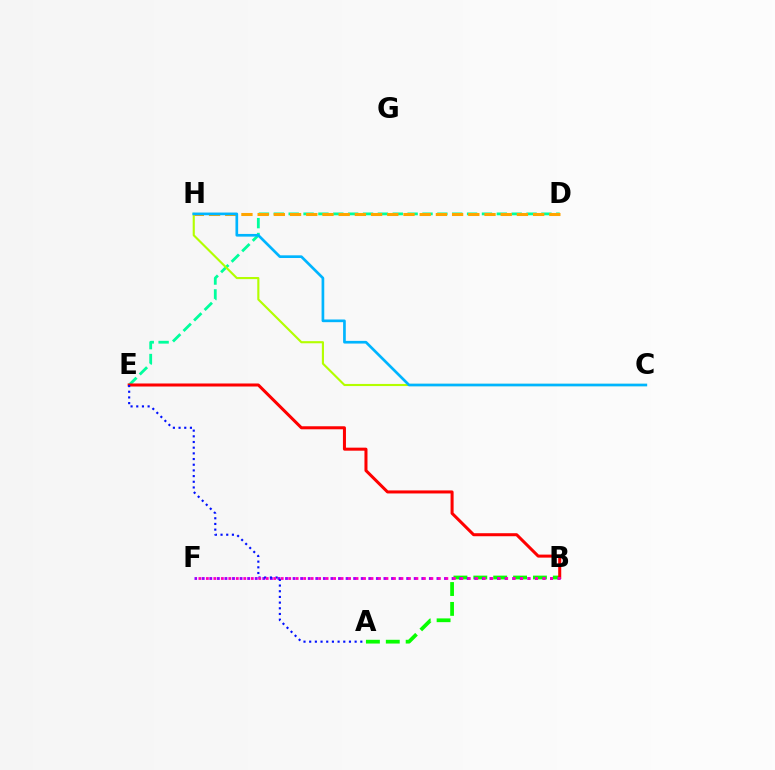{('D', 'E'): [{'color': '#00ff9d', 'line_style': 'dashed', 'thickness': 2.02}], ('A', 'B'): [{'color': '#08ff00', 'line_style': 'dashed', 'thickness': 2.7}], ('B', 'E'): [{'color': '#ff0000', 'line_style': 'solid', 'thickness': 2.18}], ('B', 'F'): [{'color': '#9b00ff', 'line_style': 'dotted', 'thickness': 2.06}, {'color': '#ff00bd', 'line_style': 'dotted', 'thickness': 2.03}], ('C', 'H'): [{'color': '#b3ff00', 'line_style': 'solid', 'thickness': 1.53}, {'color': '#00b5ff', 'line_style': 'solid', 'thickness': 1.93}], ('D', 'H'): [{'color': '#ffa500', 'line_style': 'dashed', 'thickness': 2.2}], ('A', 'E'): [{'color': '#0010ff', 'line_style': 'dotted', 'thickness': 1.54}]}